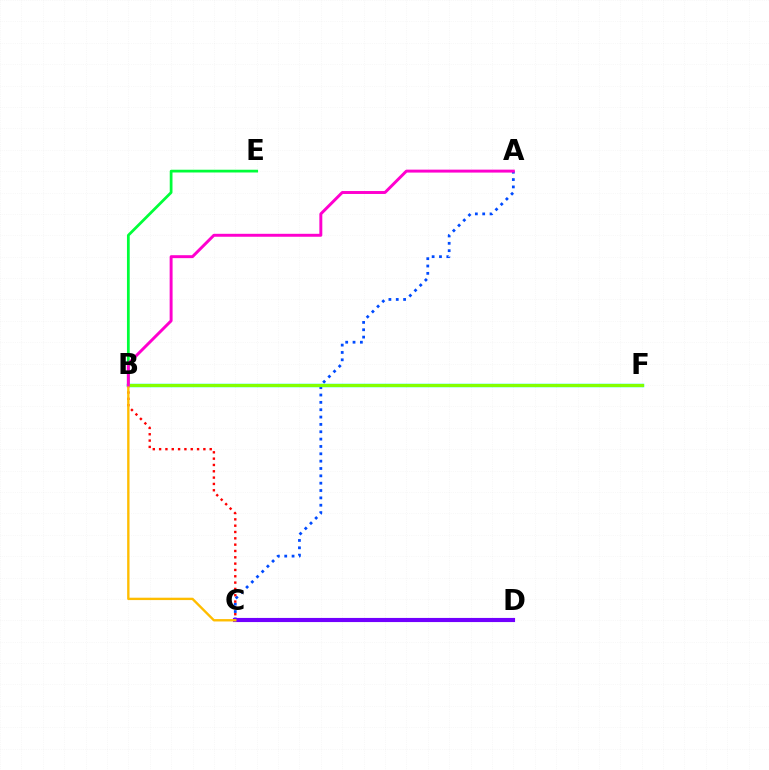{('B', 'F'): [{'color': '#00fff6', 'line_style': 'solid', 'thickness': 2.49}, {'color': '#84ff00', 'line_style': 'solid', 'thickness': 2.27}], ('A', 'C'): [{'color': '#004bff', 'line_style': 'dotted', 'thickness': 2.0}], ('B', 'E'): [{'color': '#00ff39', 'line_style': 'solid', 'thickness': 1.98}], ('B', 'C'): [{'color': '#ff0000', 'line_style': 'dotted', 'thickness': 1.72}, {'color': '#ffbd00', 'line_style': 'solid', 'thickness': 1.71}], ('C', 'D'): [{'color': '#7200ff', 'line_style': 'solid', 'thickness': 2.98}], ('A', 'B'): [{'color': '#ff00cf', 'line_style': 'solid', 'thickness': 2.12}]}